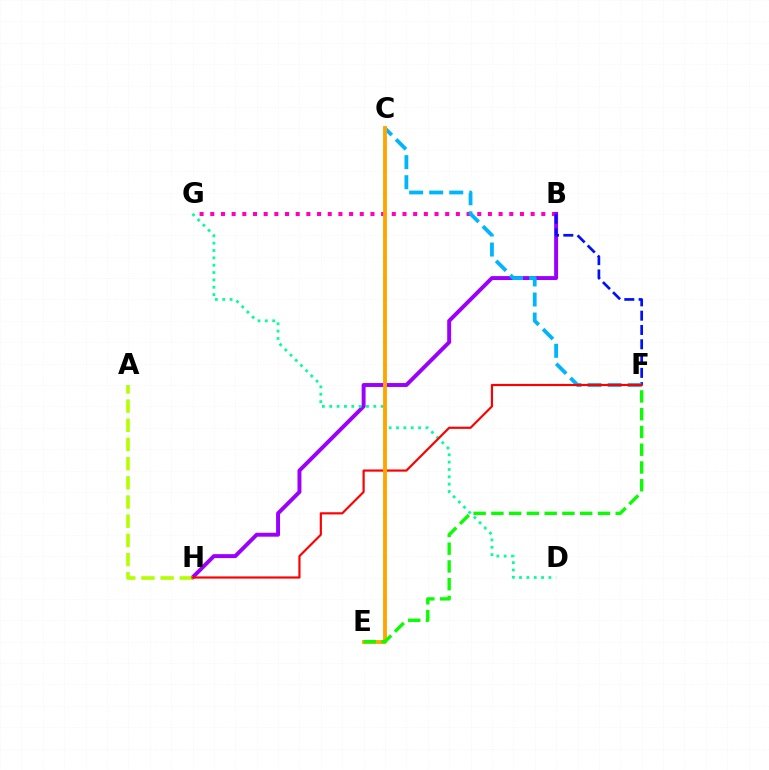{('B', 'G'): [{'color': '#ff00bd', 'line_style': 'dotted', 'thickness': 2.9}], ('B', 'H'): [{'color': '#9b00ff', 'line_style': 'solid', 'thickness': 2.83}], ('B', 'F'): [{'color': '#0010ff', 'line_style': 'dashed', 'thickness': 1.94}], ('A', 'H'): [{'color': '#b3ff00', 'line_style': 'dashed', 'thickness': 2.61}], ('C', 'F'): [{'color': '#00b5ff', 'line_style': 'dashed', 'thickness': 2.72}], ('D', 'G'): [{'color': '#00ff9d', 'line_style': 'dotted', 'thickness': 2.0}], ('F', 'H'): [{'color': '#ff0000', 'line_style': 'solid', 'thickness': 1.57}], ('C', 'E'): [{'color': '#ffa500', 'line_style': 'solid', 'thickness': 2.78}], ('E', 'F'): [{'color': '#08ff00', 'line_style': 'dashed', 'thickness': 2.41}]}